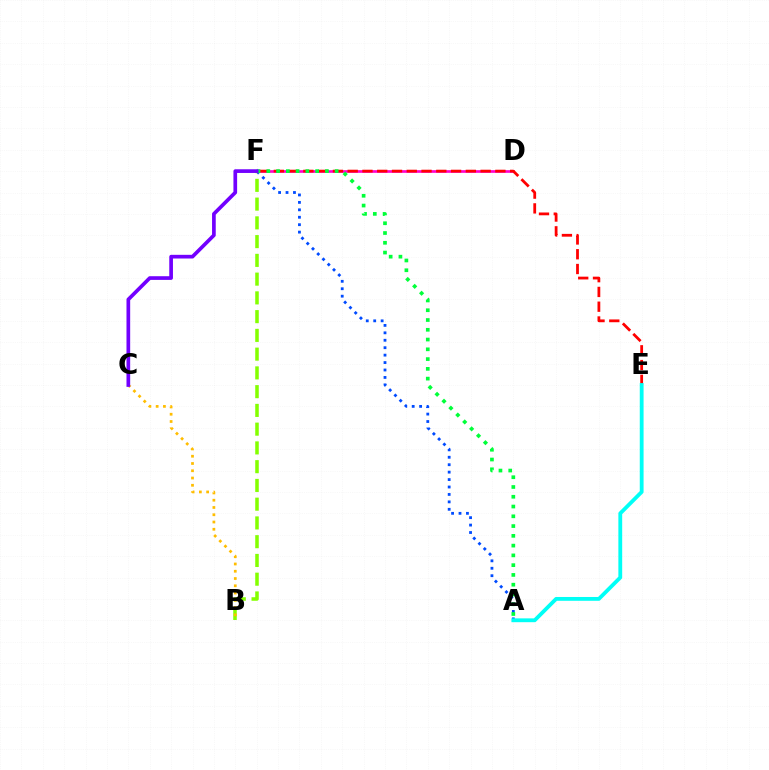{('D', 'F'): [{'color': '#ff00cf', 'line_style': 'solid', 'thickness': 1.92}], ('A', 'F'): [{'color': '#004bff', 'line_style': 'dotted', 'thickness': 2.02}, {'color': '#00ff39', 'line_style': 'dotted', 'thickness': 2.65}], ('E', 'F'): [{'color': '#ff0000', 'line_style': 'dashed', 'thickness': 2.01}], ('B', 'F'): [{'color': '#84ff00', 'line_style': 'dashed', 'thickness': 2.55}], ('A', 'E'): [{'color': '#00fff6', 'line_style': 'solid', 'thickness': 2.75}], ('B', 'C'): [{'color': '#ffbd00', 'line_style': 'dotted', 'thickness': 1.97}], ('C', 'F'): [{'color': '#7200ff', 'line_style': 'solid', 'thickness': 2.65}]}